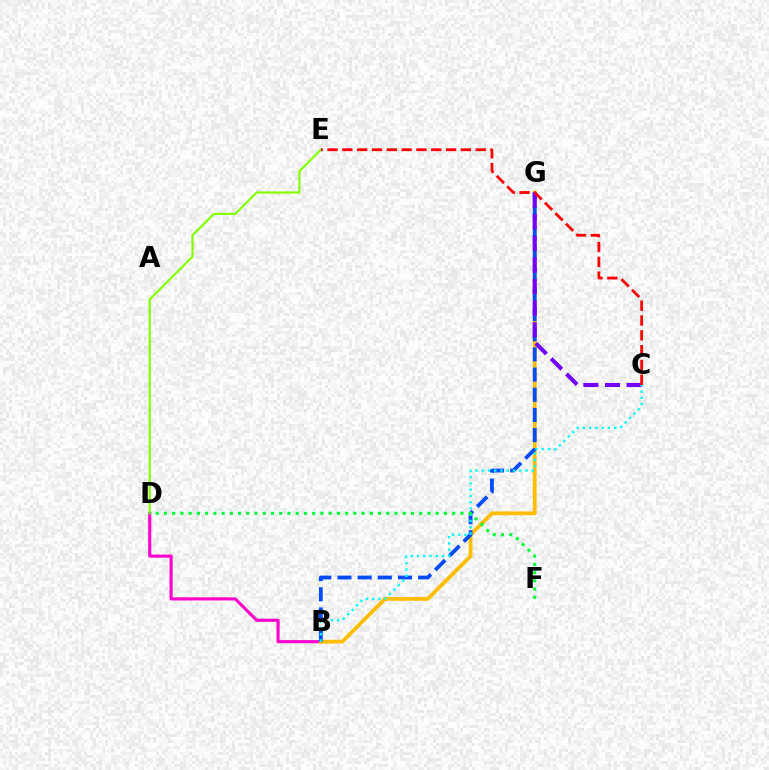{('B', 'D'): [{'color': '#ff00cf', 'line_style': 'solid', 'thickness': 2.26}], ('D', 'E'): [{'color': '#84ff00', 'line_style': 'solid', 'thickness': 1.6}], ('B', 'G'): [{'color': '#ffbd00', 'line_style': 'solid', 'thickness': 2.74}, {'color': '#004bff', 'line_style': 'dashed', 'thickness': 2.74}], ('C', 'G'): [{'color': '#7200ff', 'line_style': 'dashed', 'thickness': 2.93}], ('B', 'C'): [{'color': '#00fff6', 'line_style': 'dotted', 'thickness': 1.7}], ('D', 'F'): [{'color': '#00ff39', 'line_style': 'dotted', 'thickness': 2.24}], ('C', 'E'): [{'color': '#ff0000', 'line_style': 'dashed', 'thickness': 2.01}]}